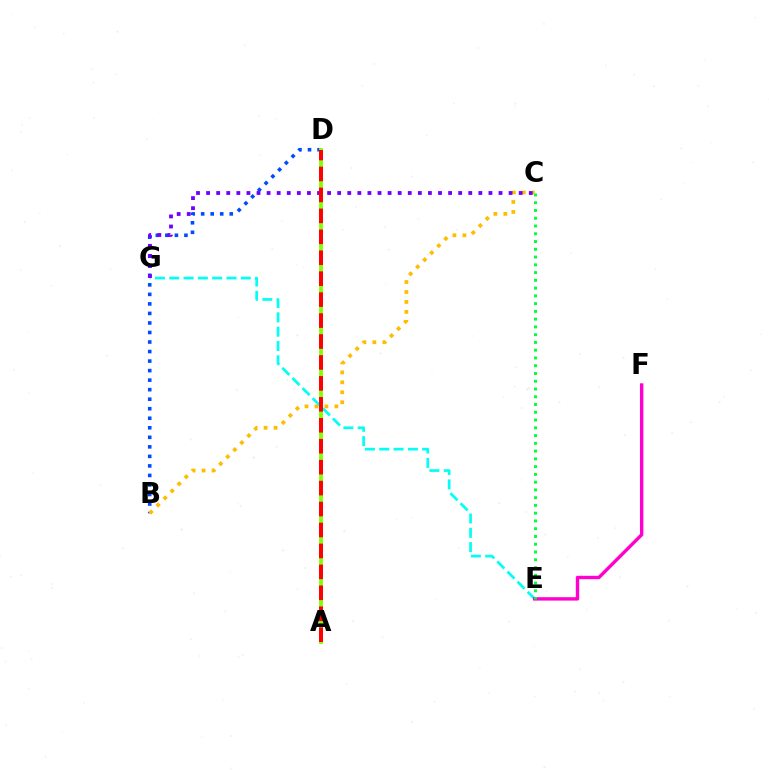{('B', 'D'): [{'color': '#004bff', 'line_style': 'dotted', 'thickness': 2.59}], ('B', 'C'): [{'color': '#ffbd00', 'line_style': 'dotted', 'thickness': 2.71}], ('E', 'G'): [{'color': '#00fff6', 'line_style': 'dashed', 'thickness': 1.94}], ('A', 'D'): [{'color': '#84ff00', 'line_style': 'solid', 'thickness': 2.77}, {'color': '#ff0000', 'line_style': 'dashed', 'thickness': 2.84}], ('E', 'F'): [{'color': '#ff00cf', 'line_style': 'solid', 'thickness': 2.44}], ('C', 'G'): [{'color': '#7200ff', 'line_style': 'dotted', 'thickness': 2.74}], ('C', 'E'): [{'color': '#00ff39', 'line_style': 'dotted', 'thickness': 2.11}]}